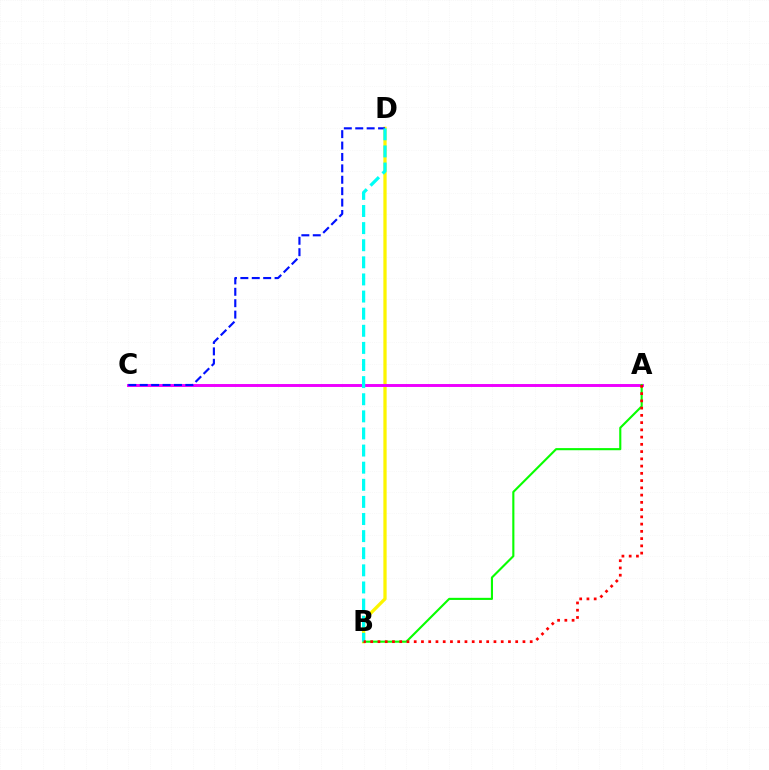{('B', 'D'): [{'color': '#fcf500', 'line_style': 'solid', 'thickness': 2.35}, {'color': '#00fff6', 'line_style': 'dashed', 'thickness': 2.32}], ('A', 'C'): [{'color': '#ee00ff', 'line_style': 'solid', 'thickness': 2.11}], ('A', 'B'): [{'color': '#08ff00', 'line_style': 'solid', 'thickness': 1.53}, {'color': '#ff0000', 'line_style': 'dotted', 'thickness': 1.97}], ('C', 'D'): [{'color': '#0010ff', 'line_style': 'dashed', 'thickness': 1.55}]}